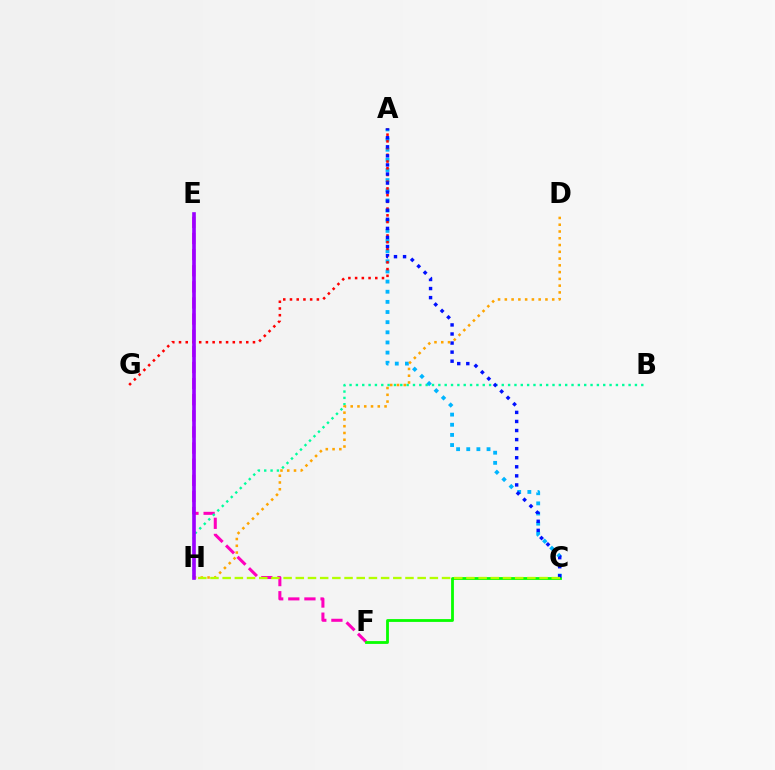{('E', 'F'): [{'color': '#ff00bd', 'line_style': 'dashed', 'thickness': 2.19}], ('B', 'H'): [{'color': '#00ff9d', 'line_style': 'dotted', 'thickness': 1.72}], ('A', 'C'): [{'color': '#00b5ff', 'line_style': 'dotted', 'thickness': 2.76}, {'color': '#0010ff', 'line_style': 'dotted', 'thickness': 2.46}], ('A', 'G'): [{'color': '#ff0000', 'line_style': 'dotted', 'thickness': 1.83}], ('C', 'F'): [{'color': '#08ff00', 'line_style': 'solid', 'thickness': 2.03}], ('D', 'H'): [{'color': '#ffa500', 'line_style': 'dotted', 'thickness': 1.84}], ('C', 'H'): [{'color': '#b3ff00', 'line_style': 'dashed', 'thickness': 1.66}], ('E', 'H'): [{'color': '#9b00ff', 'line_style': 'solid', 'thickness': 2.62}]}